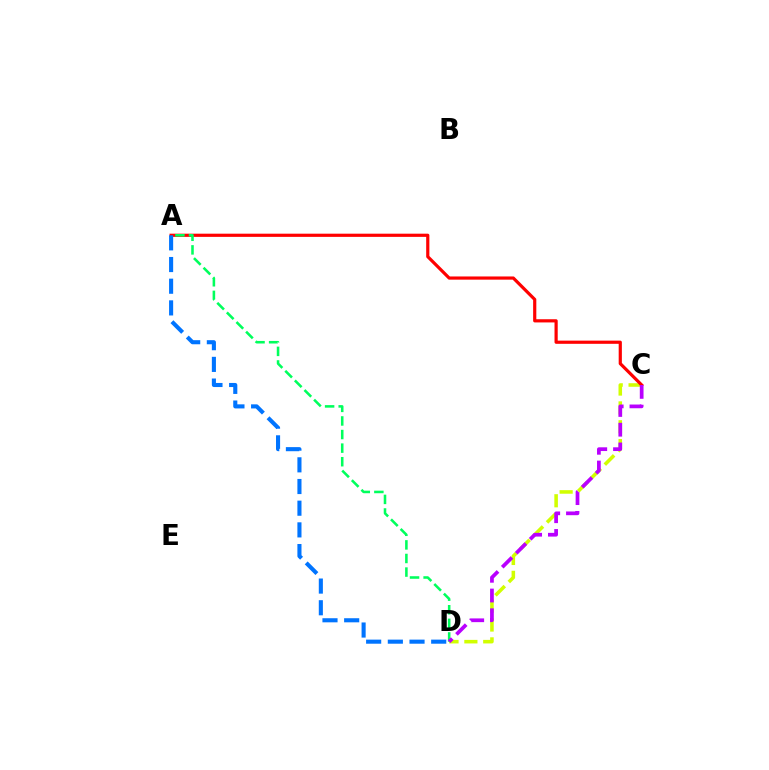{('C', 'D'): [{'color': '#d1ff00', 'line_style': 'dashed', 'thickness': 2.56}, {'color': '#b900ff', 'line_style': 'dashed', 'thickness': 2.68}], ('A', 'C'): [{'color': '#ff0000', 'line_style': 'solid', 'thickness': 2.3}], ('A', 'D'): [{'color': '#00ff5c', 'line_style': 'dashed', 'thickness': 1.85}, {'color': '#0074ff', 'line_style': 'dashed', 'thickness': 2.95}]}